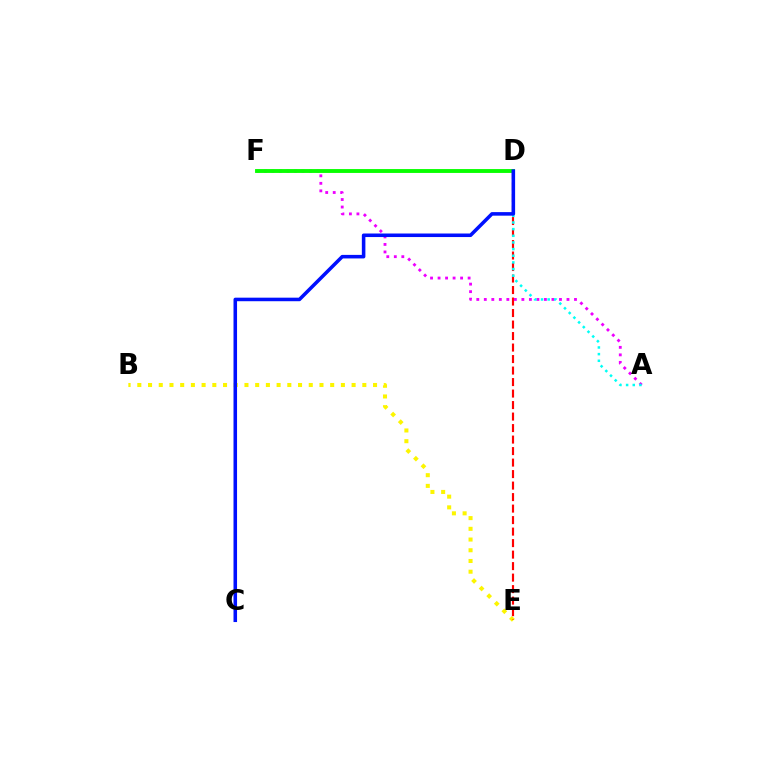{('B', 'E'): [{'color': '#fcf500', 'line_style': 'dotted', 'thickness': 2.91}], ('D', 'E'): [{'color': '#ff0000', 'line_style': 'dashed', 'thickness': 1.56}], ('A', 'F'): [{'color': '#ee00ff', 'line_style': 'dotted', 'thickness': 2.04}], ('A', 'D'): [{'color': '#00fff6', 'line_style': 'dotted', 'thickness': 1.81}], ('D', 'F'): [{'color': '#08ff00', 'line_style': 'solid', 'thickness': 2.79}], ('C', 'D'): [{'color': '#0010ff', 'line_style': 'solid', 'thickness': 2.55}]}